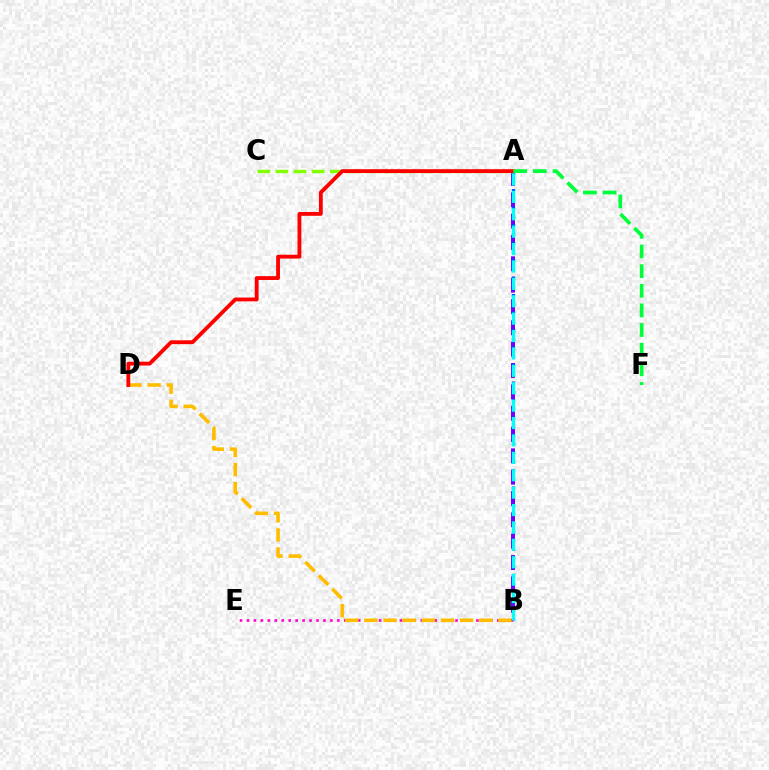{('A', 'B'): [{'color': '#7200ff', 'line_style': 'dashed', 'thickness': 2.9}, {'color': '#004bff', 'line_style': 'dotted', 'thickness': 2.38}, {'color': '#00fff6', 'line_style': 'dashed', 'thickness': 2.36}], ('B', 'E'): [{'color': '#ff00cf', 'line_style': 'dotted', 'thickness': 1.89}], ('B', 'D'): [{'color': '#ffbd00', 'line_style': 'dashed', 'thickness': 2.6}], ('A', 'C'): [{'color': '#84ff00', 'line_style': 'dashed', 'thickness': 2.46}], ('A', 'D'): [{'color': '#ff0000', 'line_style': 'solid', 'thickness': 2.76}], ('A', 'F'): [{'color': '#00ff39', 'line_style': 'dashed', 'thickness': 2.67}]}